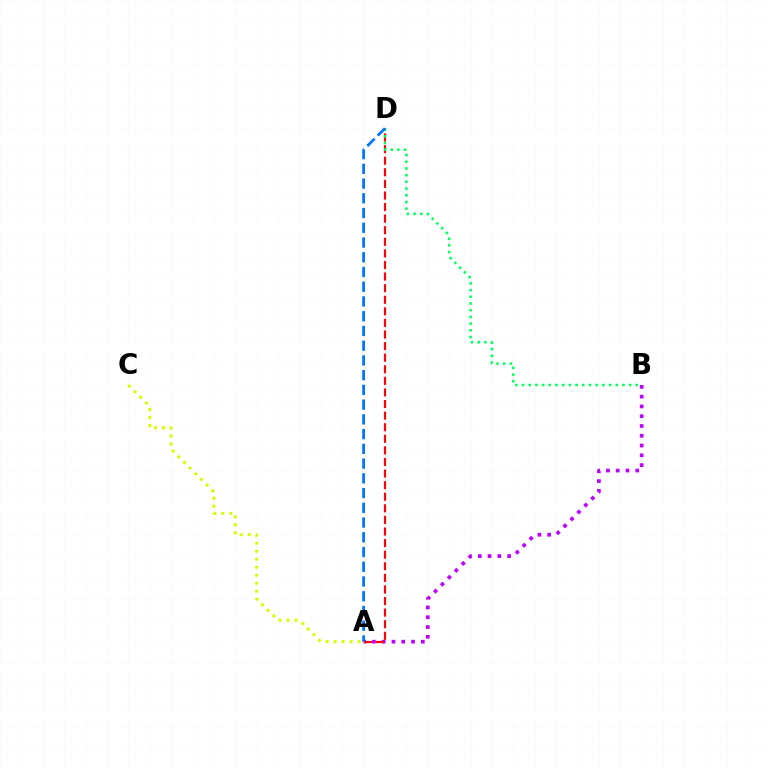{('A', 'C'): [{'color': '#d1ff00', 'line_style': 'dotted', 'thickness': 2.17}], ('A', 'B'): [{'color': '#b900ff', 'line_style': 'dotted', 'thickness': 2.66}], ('A', 'D'): [{'color': '#ff0000', 'line_style': 'dashed', 'thickness': 1.57}, {'color': '#0074ff', 'line_style': 'dashed', 'thickness': 2.0}], ('B', 'D'): [{'color': '#00ff5c', 'line_style': 'dotted', 'thickness': 1.82}]}